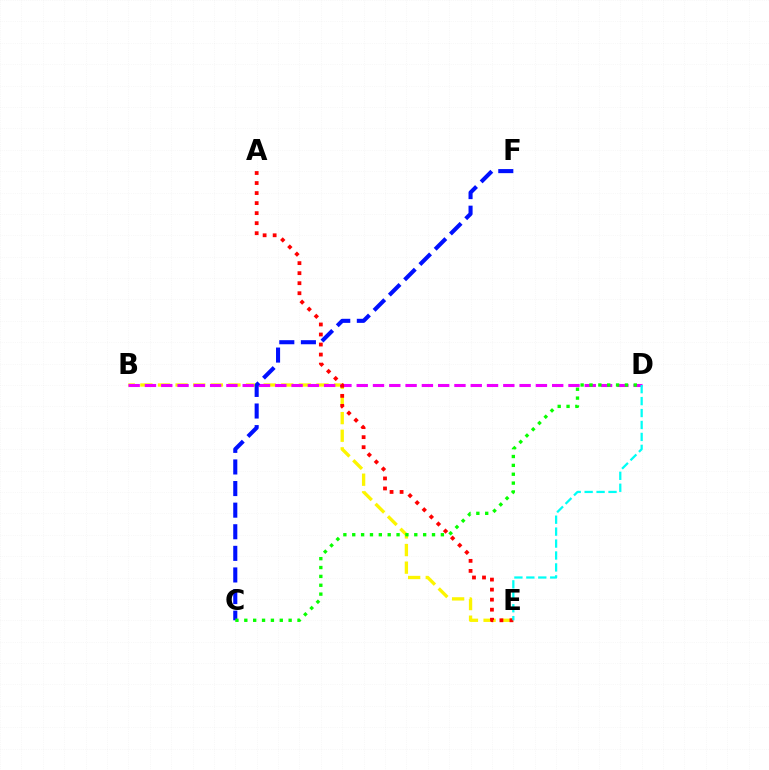{('B', 'E'): [{'color': '#fcf500', 'line_style': 'dashed', 'thickness': 2.39}], ('B', 'D'): [{'color': '#ee00ff', 'line_style': 'dashed', 'thickness': 2.21}], ('A', 'E'): [{'color': '#ff0000', 'line_style': 'dotted', 'thickness': 2.73}], ('C', 'F'): [{'color': '#0010ff', 'line_style': 'dashed', 'thickness': 2.93}], ('C', 'D'): [{'color': '#08ff00', 'line_style': 'dotted', 'thickness': 2.41}], ('D', 'E'): [{'color': '#00fff6', 'line_style': 'dashed', 'thickness': 1.62}]}